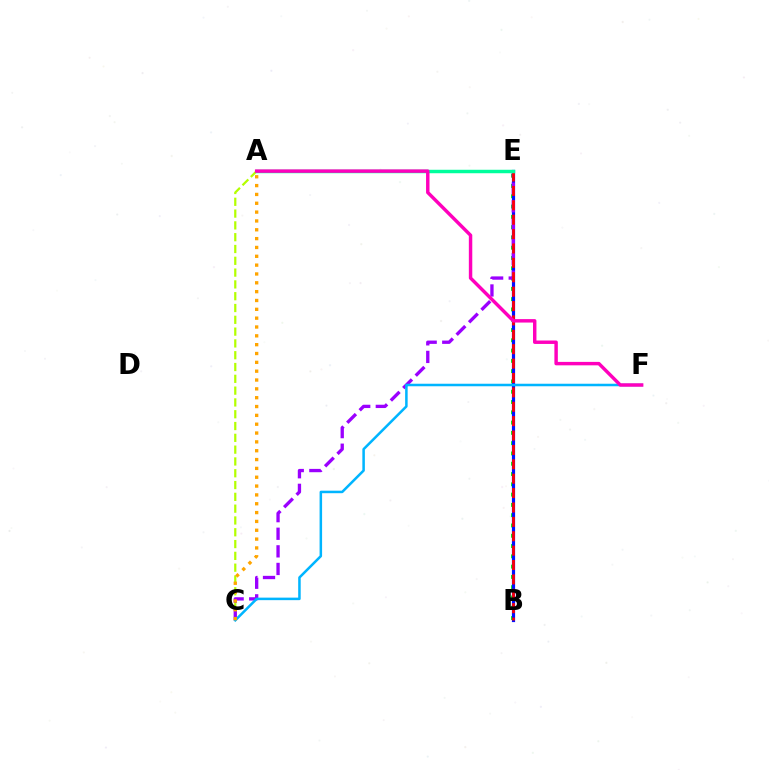{('A', 'C'): [{'color': '#b3ff00', 'line_style': 'dashed', 'thickness': 1.6}, {'color': '#ffa500', 'line_style': 'dotted', 'thickness': 2.4}], ('B', 'E'): [{'color': '#08ff00', 'line_style': 'dotted', 'thickness': 2.8}, {'color': '#0010ff', 'line_style': 'solid', 'thickness': 2.3}, {'color': '#ff0000', 'line_style': 'dashed', 'thickness': 1.95}], ('C', 'E'): [{'color': '#9b00ff', 'line_style': 'dashed', 'thickness': 2.39}], ('C', 'F'): [{'color': '#00b5ff', 'line_style': 'solid', 'thickness': 1.81}], ('A', 'E'): [{'color': '#00ff9d', 'line_style': 'solid', 'thickness': 2.49}], ('A', 'F'): [{'color': '#ff00bd', 'line_style': 'solid', 'thickness': 2.47}]}